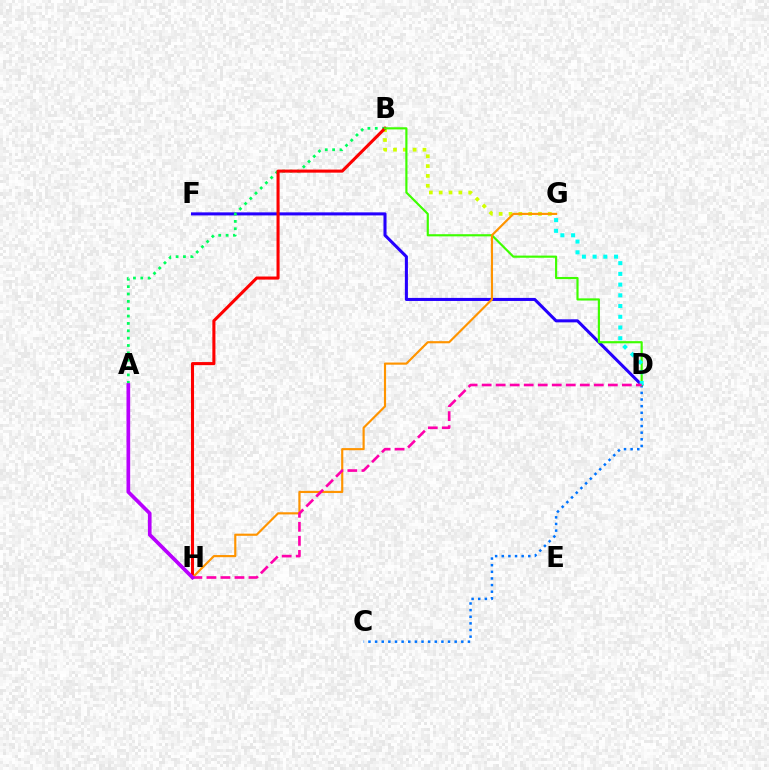{('D', 'F'): [{'color': '#2500ff', 'line_style': 'solid', 'thickness': 2.2}], ('B', 'G'): [{'color': '#d1ff00', 'line_style': 'dotted', 'thickness': 2.67}], ('A', 'B'): [{'color': '#00ff5c', 'line_style': 'dotted', 'thickness': 2.0}], ('C', 'D'): [{'color': '#0074ff', 'line_style': 'dotted', 'thickness': 1.8}], ('B', 'H'): [{'color': '#ff0000', 'line_style': 'solid', 'thickness': 2.21}], ('B', 'D'): [{'color': '#3dff00', 'line_style': 'solid', 'thickness': 1.56}], ('G', 'H'): [{'color': '#ff9400', 'line_style': 'solid', 'thickness': 1.55}], ('D', 'G'): [{'color': '#00fff6', 'line_style': 'dotted', 'thickness': 2.91}], ('D', 'H'): [{'color': '#ff00ac', 'line_style': 'dashed', 'thickness': 1.9}], ('A', 'H'): [{'color': '#b900ff', 'line_style': 'solid', 'thickness': 2.65}]}